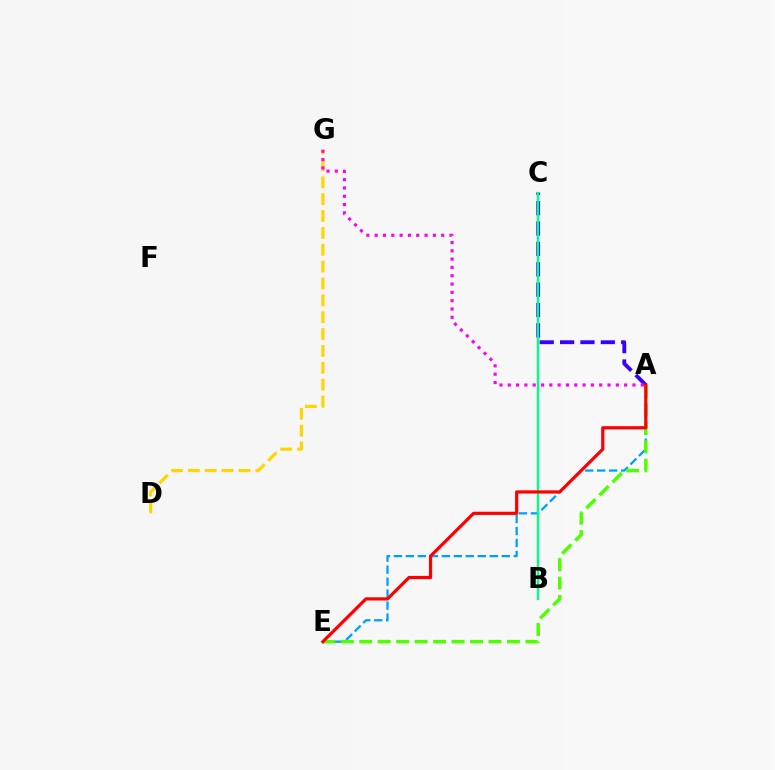{('A', 'E'): [{'color': '#009eff', 'line_style': 'dashed', 'thickness': 1.63}, {'color': '#4fff00', 'line_style': 'dashed', 'thickness': 2.51}, {'color': '#ff0000', 'line_style': 'solid', 'thickness': 2.31}], ('A', 'C'): [{'color': '#3700ff', 'line_style': 'dashed', 'thickness': 2.77}], ('B', 'C'): [{'color': '#00ff86', 'line_style': 'solid', 'thickness': 1.72}], ('D', 'G'): [{'color': '#ffd500', 'line_style': 'dashed', 'thickness': 2.29}], ('A', 'G'): [{'color': '#ff00ed', 'line_style': 'dotted', 'thickness': 2.26}]}